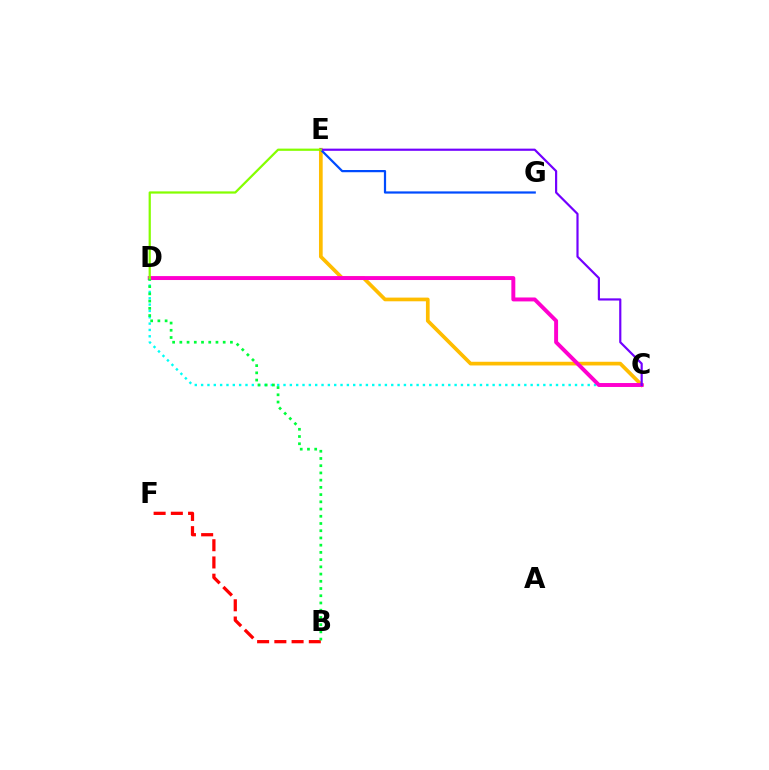{('C', 'D'): [{'color': '#00fff6', 'line_style': 'dotted', 'thickness': 1.72}, {'color': '#ff00cf', 'line_style': 'solid', 'thickness': 2.83}], ('C', 'E'): [{'color': '#ffbd00', 'line_style': 'solid', 'thickness': 2.66}, {'color': '#7200ff', 'line_style': 'solid', 'thickness': 1.57}], ('B', 'F'): [{'color': '#ff0000', 'line_style': 'dashed', 'thickness': 2.34}], ('E', 'G'): [{'color': '#004bff', 'line_style': 'solid', 'thickness': 1.6}], ('B', 'D'): [{'color': '#00ff39', 'line_style': 'dotted', 'thickness': 1.96}], ('D', 'E'): [{'color': '#84ff00', 'line_style': 'solid', 'thickness': 1.61}]}